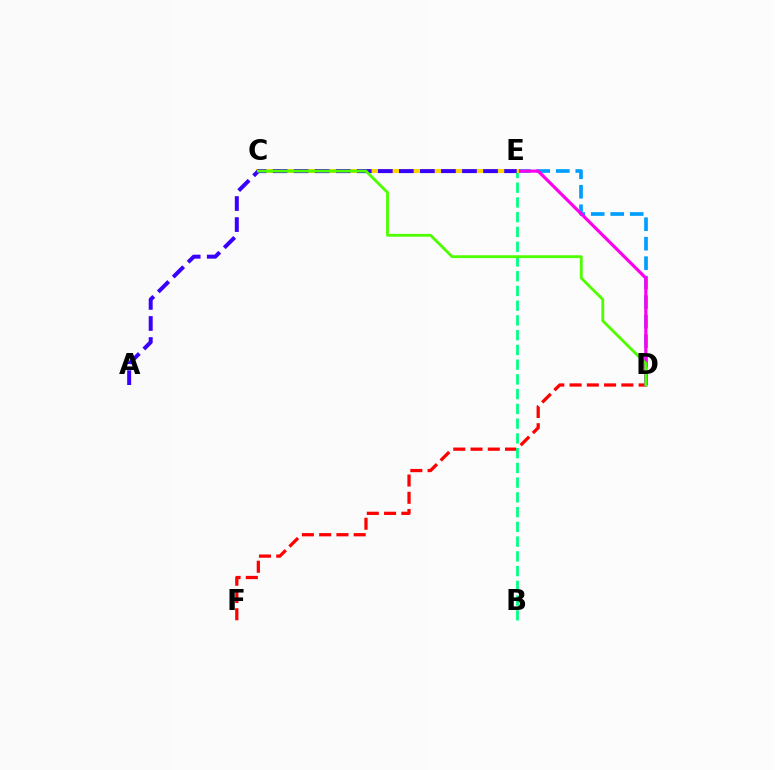{('D', 'F'): [{'color': '#ff0000', 'line_style': 'dashed', 'thickness': 2.34}], ('D', 'E'): [{'color': '#009eff', 'line_style': 'dashed', 'thickness': 2.65}, {'color': '#ff00ed', 'line_style': 'solid', 'thickness': 2.29}], ('B', 'E'): [{'color': '#00ff86', 'line_style': 'dashed', 'thickness': 2.0}], ('C', 'E'): [{'color': '#ffd500', 'line_style': 'solid', 'thickness': 2.91}], ('A', 'E'): [{'color': '#3700ff', 'line_style': 'dashed', 'thickness': 2.86}], ('C', 'D'): [{'color': '#4fff00', 'line_style': 'solid', 'thickness': 2.04}]}